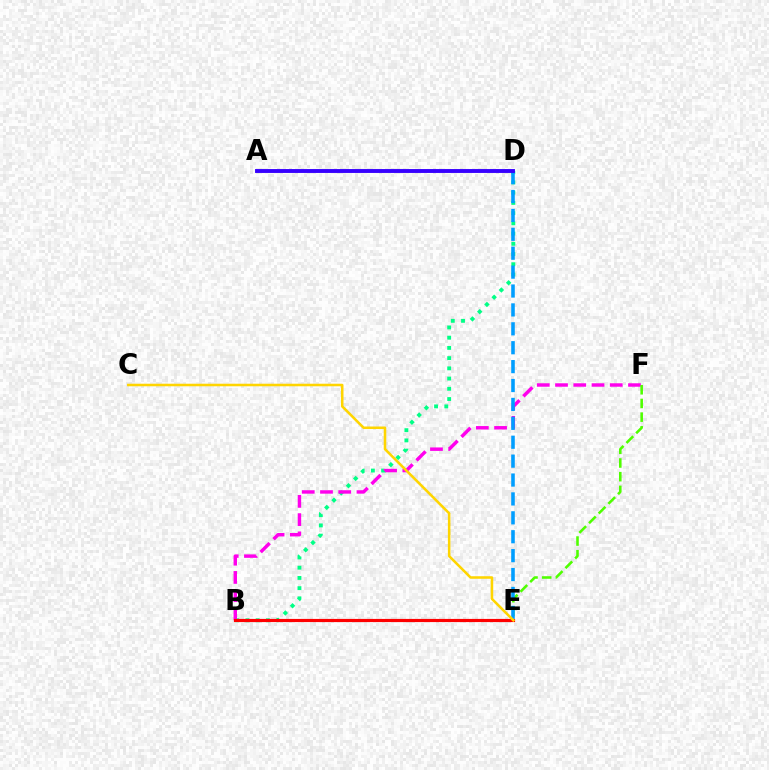{('B', 'D'): [{'color': '#00ff86', 'line_style': 'dotted', 'thickness': 2.78}], ('B', 'F'): [{'color': '#ff00ed', 'line_style': 'dashed', 'thickness': 2.48}], ('B', 'E'): [{'color': '#ff0000', 'line_style': 'solid', 'thickness': 2.28}], ('E', 'F'): [{'color': '#4fff00', 'line_style': 'dashed', 'thickness': 1.86}], ('D', 'E'): [{'color': '#009eff', 'line_style': 'dashed', 'thickness': 2.57}], ('C', 'E'): [{'color': '#ffd500', 'line_style': 'solid', 'thickness': 1.83}], ('A', 'D'): [{'color': '#3700ff', 'line_style': 'solid', 'thickness': 2.8}]}